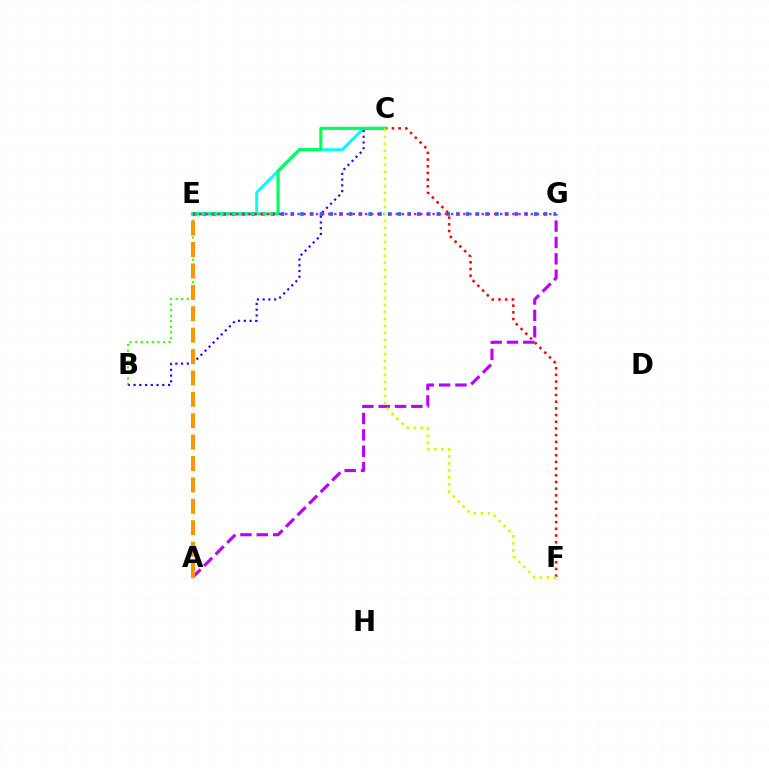{('B', 'E'): [{'color': '#3dff00', 'line_style': 'dotted', 'thickness': 1.51}], ('C', 'E'): [{'color': '#00fff6', 'line_style': 'solid', 'thickness': 2.09}, {'color': '#00ff5c', 'line_style': 'solid', 'thickness': 2.25}], ('A', 'G'): [{'color': '#b900ff', 'line_style': 'dashed', 'thickness': 2.22}], ('B', 'C'): [{'color': '#2500ff', 'line_style': 'dotted', 'thickness': 1.56}], ('E', 'G'): [{'color': '#0074ff', 'line_style': 'dotted', 'thickness': 2.65}, {'color': '#ff00ac', 'line_style': 'dotted', 'thickness': 1.67}], ('C', 'F'): [{'color': '#ff0000', 'line_style': 'dotted', 'thickness': 1.82}, {'color': '#d1ff00', 'line_style': 'dotted', 'thickness': 1.9}], ('A', 'E'): [{'color': '#ff9400', 'line_style': 'dashed', 'thickness': 2.91}]}